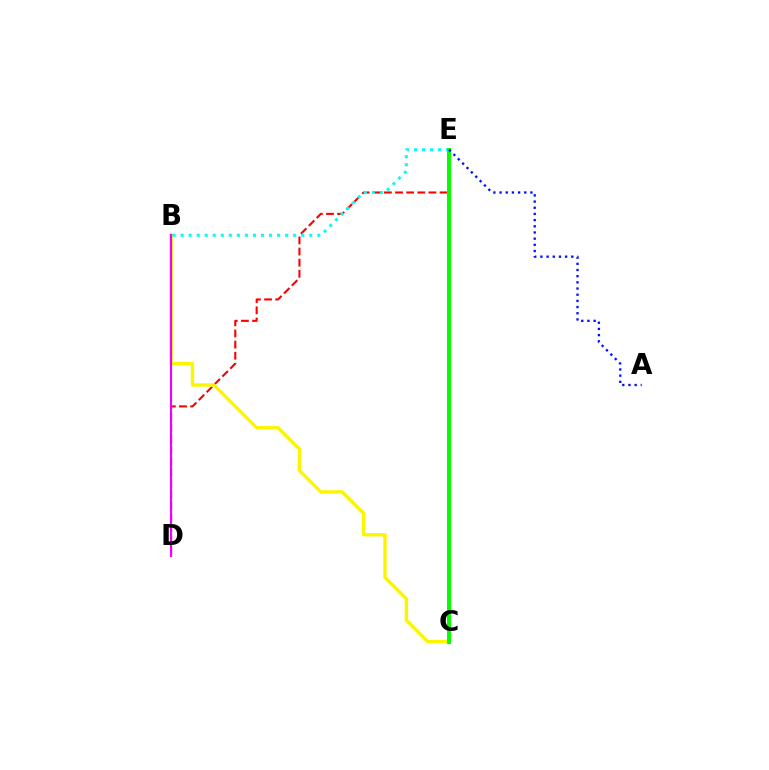{('D', 'E'): [{'color': '#ff0000', 'line_style': 'dashed', 'thickness': 1.51}], ('B', 'C'): [{'color': '#fcf500', 'line_style': 'solid', 'thickness': 2.45}], ('B', 'E'): [{'color': '#00fff6', 'line_style': 'dotted', 'thickness': 2.18}], ('B', 'D'): [{'color': '#ee00ff', 'line_style': 'solid', 'thickness': 1.53}], ('C', 'E'): [{'color': '#08ff00', 'line_style': 'solid', 'thickness': 2.89}], ('A', 'E'): [{'color': '#0010ff', 'line_style': 'dotted', 'thickness': 1.68}]}